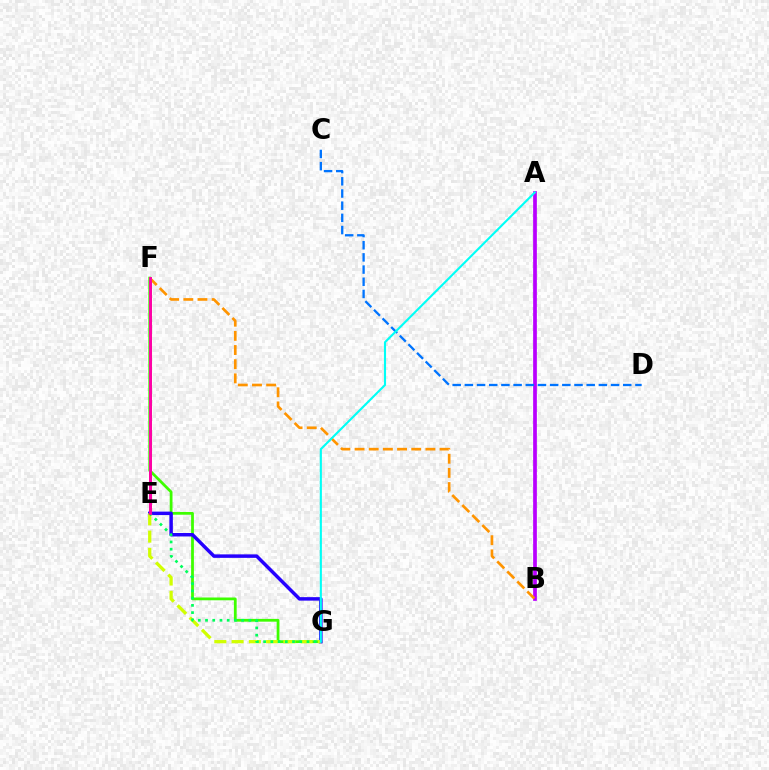{('A', 'B'): [{'color': '#b900ff', 'line_style': 'solid', 'thickness': 2.68}], ('E', 'F'): [{'color': '#ff0000', 'line_style': 'solid', 'thickness': 1.93}, {'color': '#ff00ac', 'line_style': 'solid', 'thickness': 2.06}], ('B', 'F'): [{'color': '#ff9400', 'line_style': 'dashed', 'thickness': 1.92}], ('F', 'G'): [{'color': '#3dff00', 'line_style': 'solid', 'thickness': 2.0}], ('C', 'D'): [{'color': '#0074ff', 'line_style': 'dashed', 'thickness': 1.66}], ('E', 'G'): [{'color': '#2500ff', 'line_style': 'solid', 'thickness': 2.51}, {'color': '#d1ff00', 'line_style': 'dashed', 'thickness': 2.34}, {'color': '#00ff5c', 'line_style': 'dotted', 'thickness': 1.96}], ('A', 'G'): [{'color': '#00fff6', 'line_style': 'solid', 'thickness': 1.52}]}